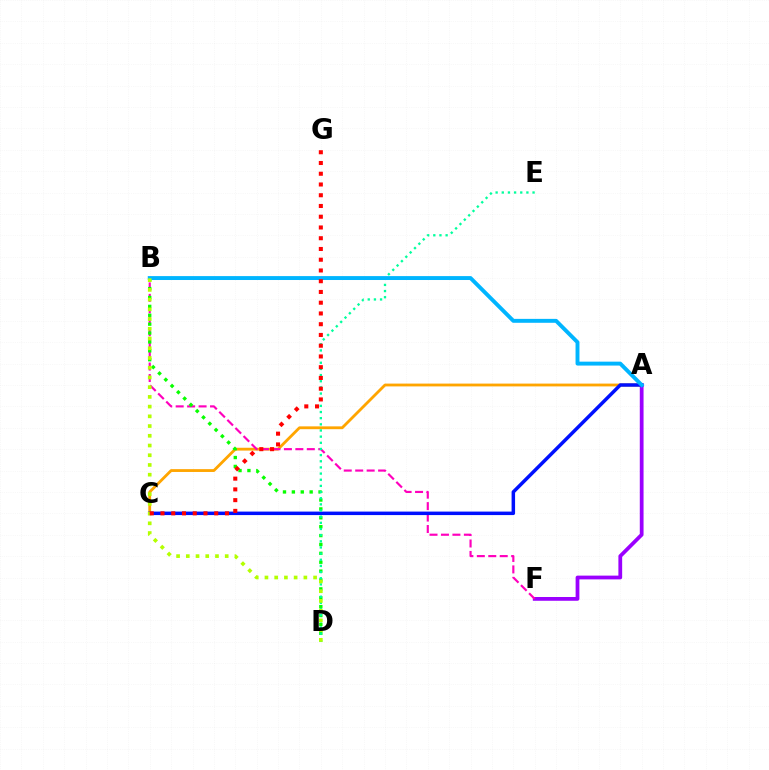{('A', 'C'): [{'color': '#ffa500', 'line_style': 'solid', 'thickness': 2.03}, {'color': '#0010ff', 'line_style': 'solid', 'thickness': 2.51}], ('A', 'F'): [{'color': '#9b00ff', 'line_style': 'solid', 'thickness': 2.71}], ('B', 'F'): [{'color': '#ff00bd', 'line_style': 'dashed', 'thickness': 1.56}], ('B', 'D'): [{'color': '#08ff00', 'line_style': 'dotted', 'thickness': 2.41}, {'color': '#b3ff00', 'line_style': 'dotted', 'thickness': 2.64}], ('D', 'E'): [{'color': '#00ff9d', 'line_style': 'dotted', 'thickness': 1.67}], ('A', 'B'): [{'color': '#00b5ff', 'line_style': 'solid', 'thickness': 2.82}], ('C', 'G'): [{'color': '#ff0000', 'line_style': 'dotted', 'thickness': 2.92}]}